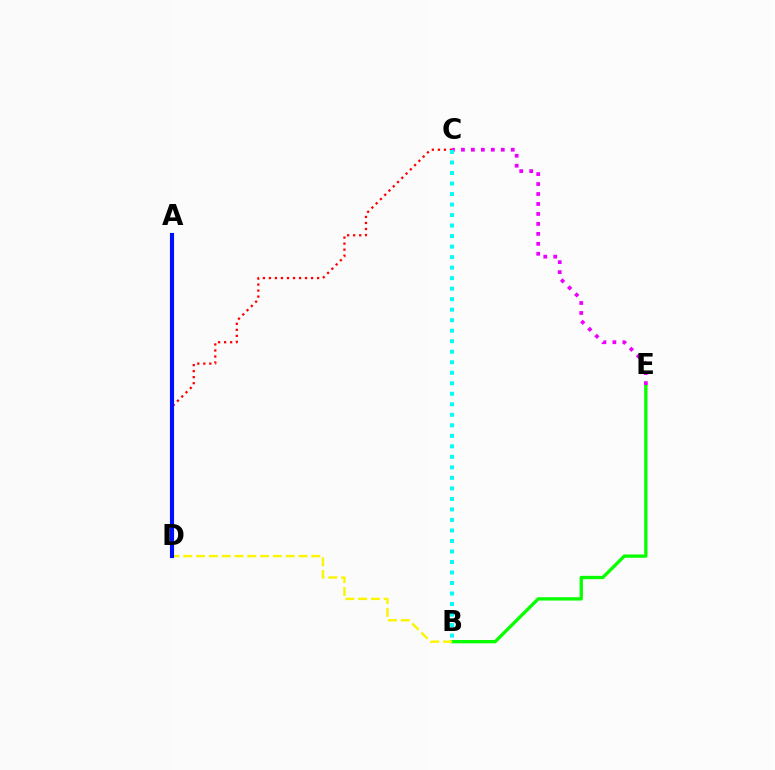{('C', 'D'): [{'color': '#ff0000', 'line_style': 'dotted', 'thickness': 1.64}], ('B', 'E'): [{'color': '#08ff00', 'line_style': 'solid', 'thickness': 2.39}], ('B', 'D'): [{'color': '#fcf500', 'line_style': 'dashed', 'thickness': 1.74}], ('A', 'D'): [{'color': '#0010ff', 'line_style': 'solid', 'thickness': 2.98}], ('C', 'E'): [{'color': '#ee00ff', 'line_style': 'dotted', 'thickness': 2.71}], ('B', 'C'): [{'color': '#00fff6', 'line_style': 'dotted', 'thickness': 2.86}]}